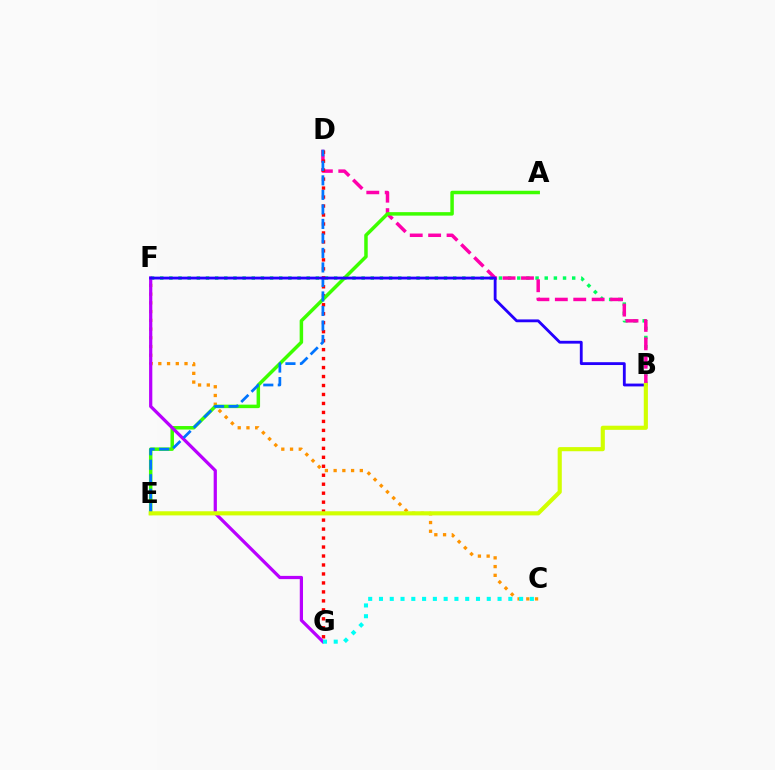{('B', 'F'): [{'color': '#00ff5c', 'line_style': 'dotted', 'thickness': 2.49}, {'color': '#2500ff', 'line_style': 'solid', 'thickness': 2.04}], ('B', 'D'): [{'color': '#ff00ac', 'line_style': 'dashed', 'thickness': 2.5}], ('D', 'G'): [{'color': '#ff0000', 'line_style': 'dotted', 'thickness': 2.44}], ('C', 'F'): [{'color': '#ff9400', 'line_style': 'dotted', 'thickness': 2.37}], ('A', 'E'): [{'color': '#3dff00', 'line_style': 'solid', 'thickness': 2.51}], ('F', 'G'): [{'color': '#b900ff', 'line_style': 'solid', 'thickness': 2.33}], ('D', 'E'): [{'color': '#0074ff', 'line_style': 'dashed', 'thickness': 1.97}], ('B', 'E'): [{'color': '#d1ff00', 'line_style': 'solid', 'thickness': 2.97}], ('C', 'G'): [{'color': '#00fff6', 'line_style': 'dotted', 'thickness': 2.93}]}